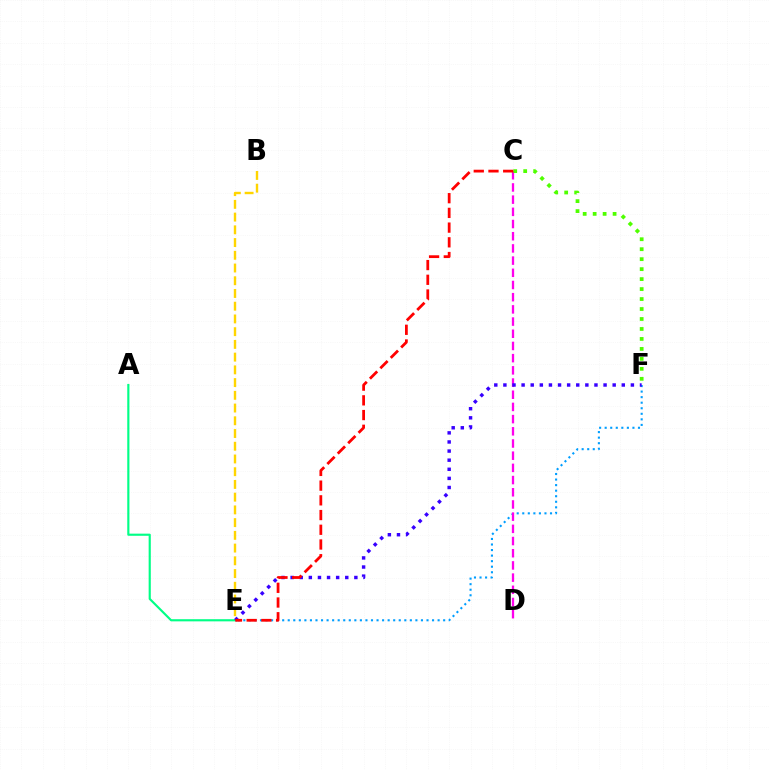{('B', 'E'): [{'color': '#ffd500', 'line_style': 'dashed', 'thickness': 1.73}], ('E', 'F'): [{'color': '#009eff', 'line_style': 'dotted', 'thickness': 1.51}, {'color': '#3700ff', 'line_style': 'dotted', 'thickness': 2.47}], ('A', 'E'): [{'color': '#00ff86', 'line_style': 'solid', 'thickness': 1.55}], ('C', 'D'): [{'color': '#ff00ed', 'line_style': 'dashed', 'thickness': 1.66}], ('C', 'F'): [{'color': '#4fff00', 'line_style': 'dotted', 'thickness': 2.71}], ('C', 'E'): [{'color': '#ff0000', 'line_style': 'dashed', 'thickness': 2.0}]}